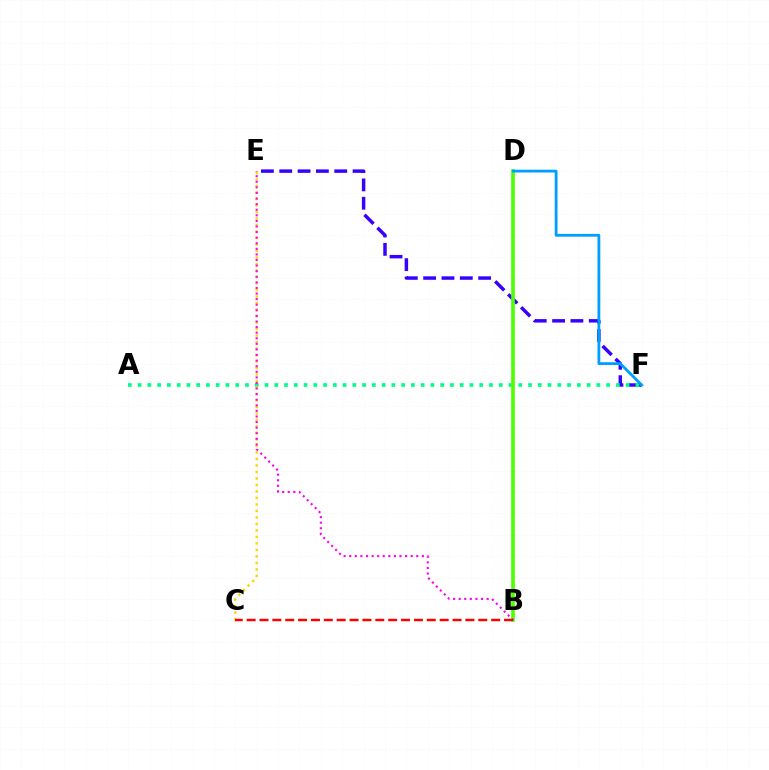{('E', 'F'): [{'color': '#3700ff', 'line_style': 'dashed', 'thickness': 2.49}], ('A', 'F'): [{'color': '#00ff86', 'line_style': 'dotted', 'thickness': 2.65}], ('B', 'D'): [{'color': '#4fff00', 'line_style': 'solid', 'thickness': 2.63}], ('C', 'E'): [{'color': '#ffd500', 'line_style': 'dotted', 'thickness': 1.77}], ('B', 'E'): [{'color': '#ff00ed', 'line_style': 'dotted', 'thickness': 1.52}], ('D', 'F'): [{'color': '#009eff', 'line_style': 'solid', 'thickness': 2.02}], ('B', 'C'): [{'color': '#ff0000', 'line_style': 'dashed', 'thickness': 1.75}]}